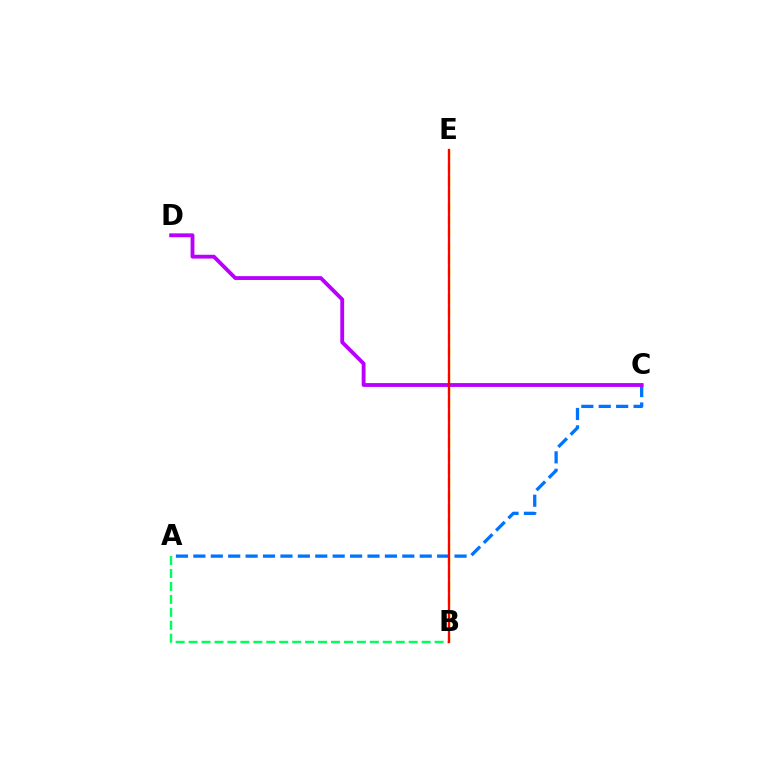{('B', 'E'): [{'color': '#d1ff00', 'line_style': 'dashed', 'thickness': 1.78}, {'color': '#ff0000', 'line_style': 'solid', 'thickness': 1.66}], ('A', 'C'): [{'color': '#0074ff', 'line_style': 'dashed', 'thickness': 2.37}], ('A', 'B'): [{'color': '#00ff5c', 'line_style': 'dashed', 'thickness': 1.76}], ('C', 'D'): [{'color': '#b900ff', 'line_style': 'solid', 'thickness': 2.76}]}